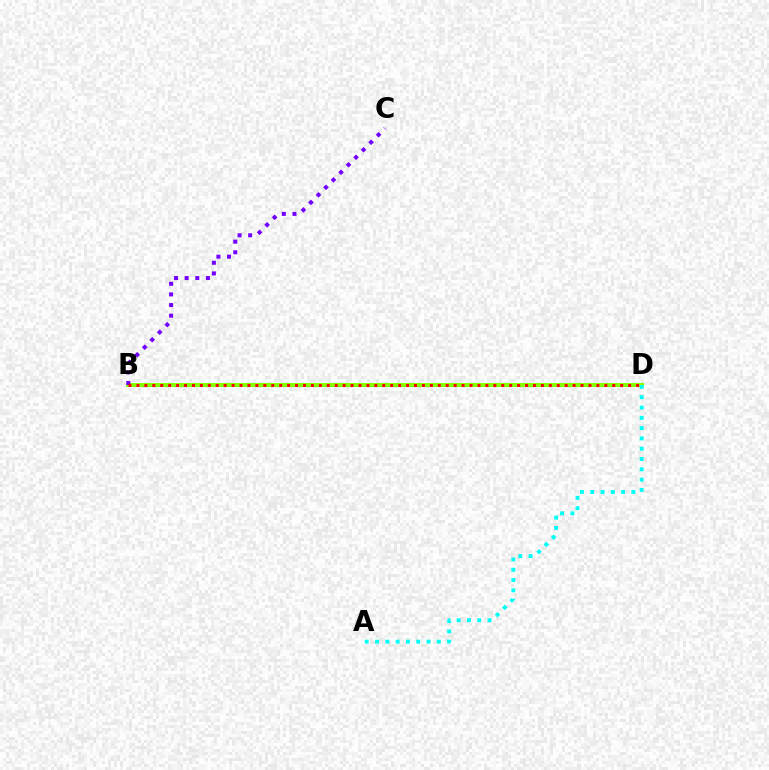{('B', 'D'): [{'color': '#84ff00', 'line_style': 'solid', 'thickness': 2.9}, {'color': '#ff0000', 'line_style': 'dotted', 'thickness': 2.15}], ('A', 'D'): [{'color': '#00fff6', 'line_style': 'dotted', 'thickness': 2.8}], ('B', 'C'): [{'color': '#7200ff', 'line_style': 'dotted', 'thickness': 2.89}]}